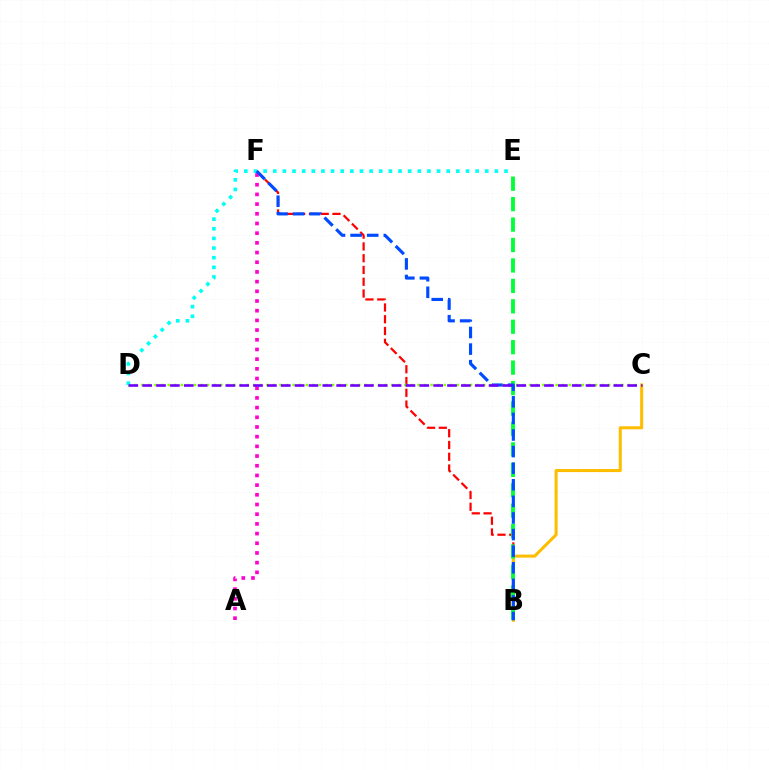{('B', 'F'): [{'color': '#ff0000', 'line_style': 'dashed', 'thickness': 1.6}, {'color': '#004bff', 'line_style': 'dashed', 'thickness': 2.25}], ('C', 'D'): [{'color': '#84ff00', 'line_style': 'dotted', 'thickness': 1.79}, {'color': '#7200ff', 'line_style': 'dashed', 'thickness': 1.88}], ('B', 'C'): [{'color': '#ffbd00', 'line_style': 'solid', 'thickness': 2.2}], ('D', 'E'): [{'color': '#00fff6', 'line_style': 'dotted', 'thickness': 2.62}], ('A', 'F'): [{'color': '#ff00cf', 'line_style': 'dotted', 'thickness': 2.63}], ('B', 'E'): [{'color': '#00ff39', 'line_style': 'dashed', 'thickness': 2.78}]}